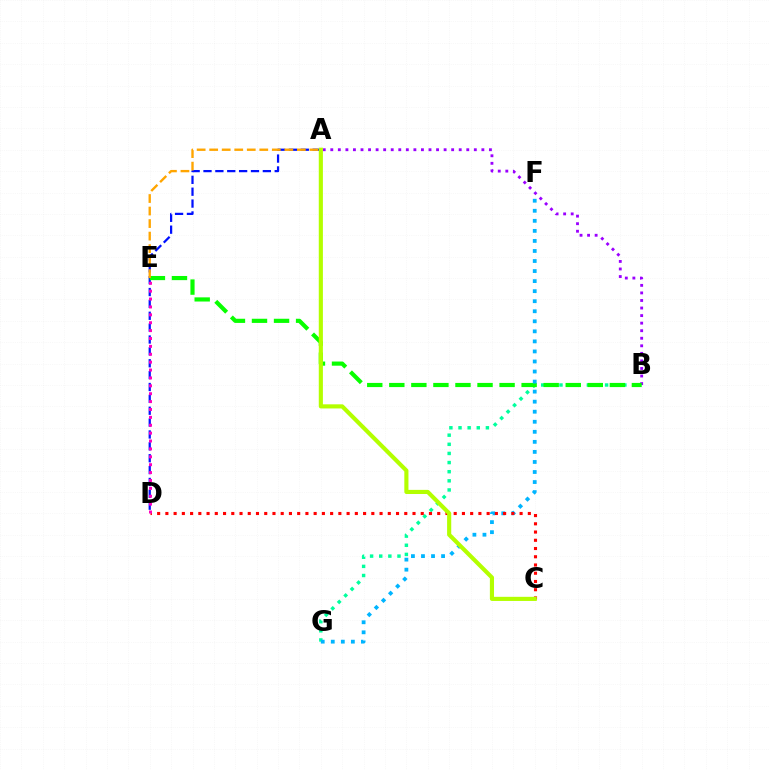{('A', 'D'): [{'color': '#0010ff', 'line_style': 'dashed', 'thickness': 1.61}], ('A', 'B'): [{'color': '#9b00ff', 'line_style': 'dotted', 'thickness': 2.05}], ('B', 'G'): [{'color': '#00ff9d', 'line_style': 'dotted', 'thickness': 2.48}], ('B', 'E'): [{'color': '#08ff00', 'line_style': 'dashed', 'thickness': 3.0}], ('A', 'E'): [{'color': '#ffa500', 'line_style': 'dashed', 'thickness': 1.7}], ('F', 'G'): [{'color': '#00b5ff', 'line_style': 'dotted', 'thickness': 2.73}], ('C', 'D'): [{'color': '#ff0000', 'line_style': 'dotted', 'thickness': 2.24}], ('A', 'C'): [{'color': '#b3ff00', 'line_style': 'solid', 'thickness': 2.97}], ('D', 'E'): [{'color': '#ff00bd', 'line_style': 'dotted', 'thickness': 2.14}]}